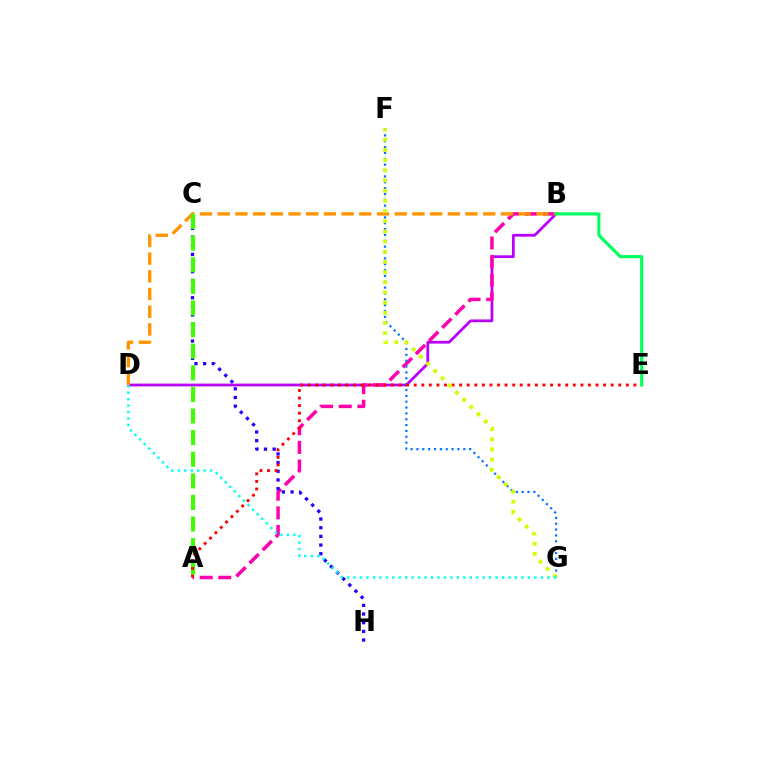{('B', 'D'): [{'color': '#b900ff', 'line_style': 'solid', 'thickness': 1.99}, {'color': '#ff9400', 'line_style': 'dashed', 'thickness': 2.4}], ('A', 'B'): [{'color': '#ff00ac', 'line_style': 'dashed', 'thickness': 2.52}], ('C', 'H'): [{'color': '#2500ff', 'line_style': 'dotted', 'thickness': 2.36}], ('A', 'C'): [{'color': '#3dff00', 'line_style': 'dashed', 'thickness': 2.94}], ('F', 'G'): [{'color': '#0074ff', 'line_style': 'dotted', 'thickness': 1.59}, {'color': '#d1ff00', 'line_style': 'dotted', 'thickness': 2.77}], ('A', 'E'): [{'color': '#ff0000', 'line_style': 'dotted', 'thickness': 2.06}], ('B', 'E'): [{'color': '#00ff5c', 'line_style': 'solid', 'thickness': 2.24}], ('D', 'G'): [{'color': '#00fff6', 'line_style': 'dotted', 'thickness': 1.75}]}